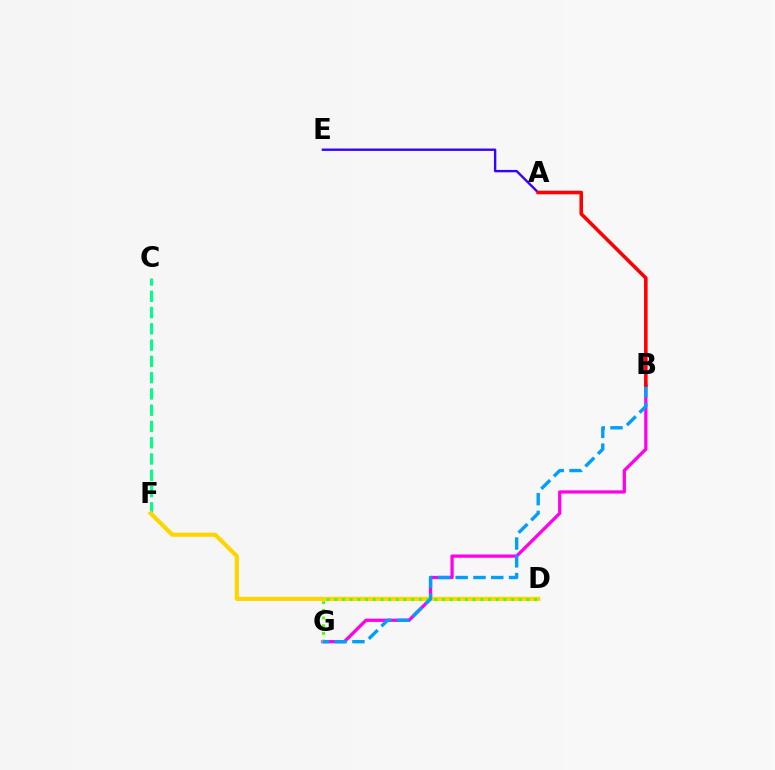{('C', 'F'): [{'color': '#00ff86', 'line_style': 'dashed', 'thickness': 2.21}], ('A', 'E'): [{'color': '#3700ff', 'line_style': 'solid', 'thickness': 1.71}], ('B', 'G'): [{'color': '#ff00ed', 'line_style': 'solid', 'thickness': 2.35}, {'color': '#009eff', 'line_style': 'dashed', 'thickness': 2.42}], ('D', 'F'): [{'color': '#ffd500', 'line_style': 'solid', 'thickness': 2.99}], ('D', 'G'): [{'color': '#4fff00', 'line_style': 'dotted', 'thickness': 2.09}], ('A', 'B'): [{'color': '#ff0000', 'line_style': 'solid', 'thickness': 2.58}]}